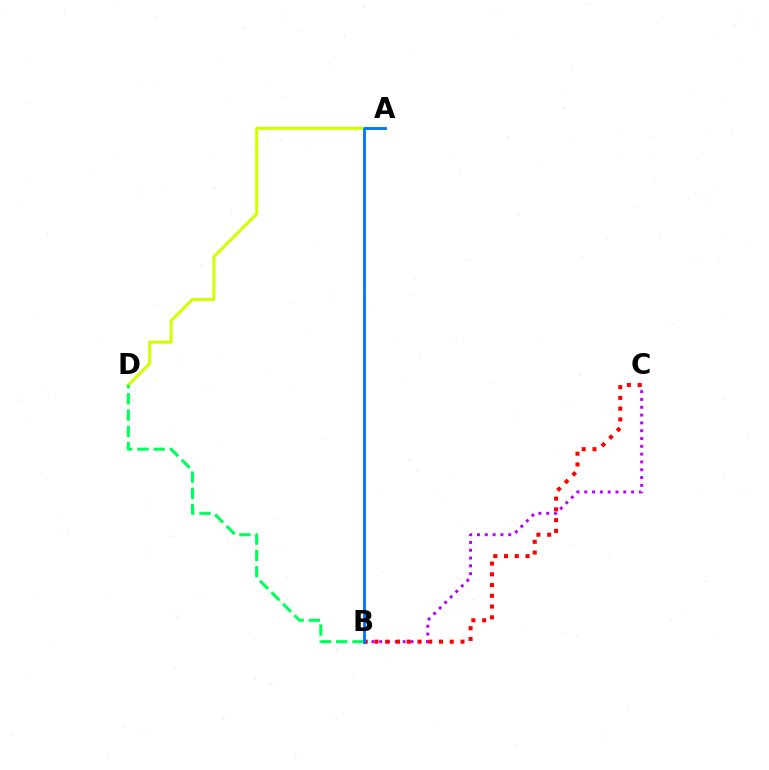{('B', 'C'): [{'color': '#b900ff', 'line_style': 'dotted', 'thickness': 2.12}, {'color': '#ff0000', 'line_style': 'dotted', 'thickness': 2.92}], ('A', 'D'): [{'color': '#d1ff00', 'line_style': 'solid', 'thickness': 2.21}], ('B', 'D'): [{'color': '#00ff5c', 'line_style': 'dashed', 'thickness': 2.21}], ('A', 'B'): [{'color': '#0074ff', 'line_style': 'solid', 'thickness': 2.02}]}